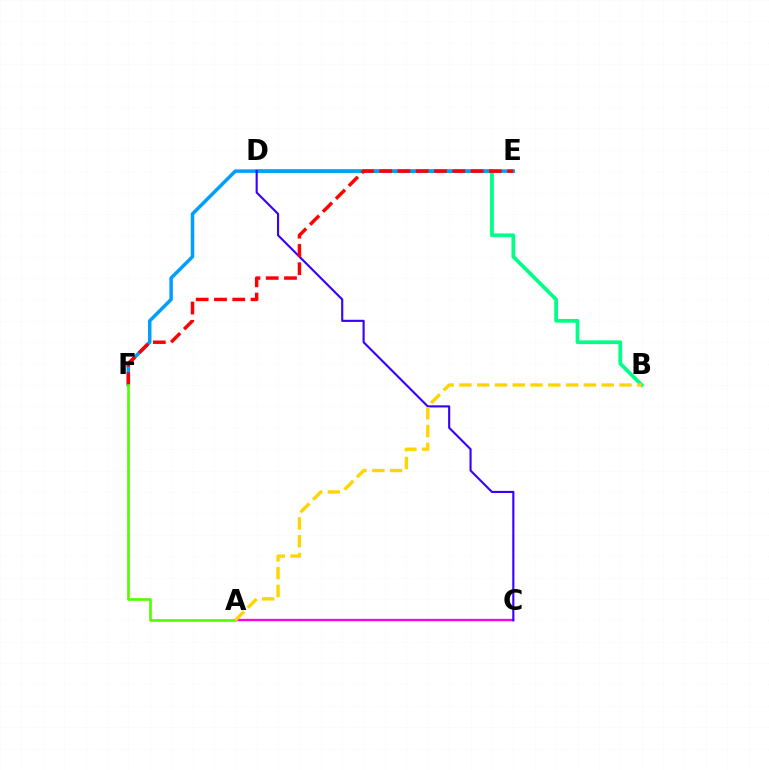{('A', 'C'): [{'color': '#ff00ed', 'line_style': 'solid', 'thickness': 1.66}], ('B', 'D'): [{'color': '#00ff86', 'line_style': 'solid', 'thickness': 2.7}], ('E', 'F'): [{'color': '#009eff', 'line_style': 'solid', 'thickness': 2.51}, {'color': '#ff0000', 'line_style': 'dashed', 'thickness': 2.48}], ('C', 'D'): [{'color': '#3700ff', 'line_style': 'solid', 'thickness': 1.53}], ('A', 'F'): [{'color': '#4fff00', 'line_style': 'solid', 'thickness': 1.91}], ('A', 'B'): [{'color': '#ffd500', 'line_style': 'dashed', 'thickness': 2.42}]}